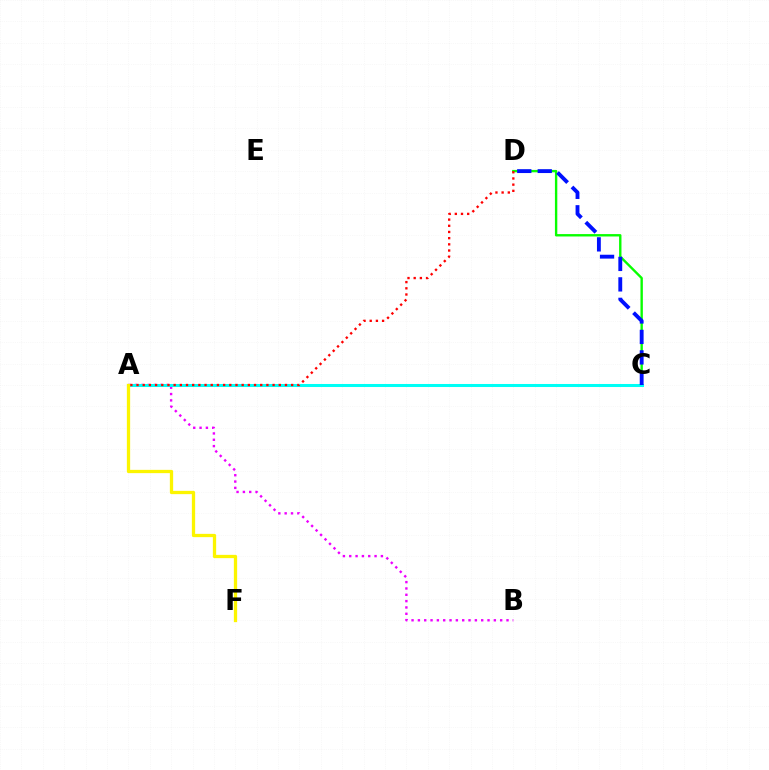{('C', 'D'): [{'color': '#08ff00', 'line_style': 'solid', 'thickness': 1.71}, {'color': '#0010ff', 'line_style': 'dashed', 'thickness': 2.78}], ('A', 'B'): [{'color': '#ee00ff', 'line_style': 'dotted', 'thickness': 1.72}], ('A', 'C'): [{'color': '#00fff6', 'line_style': 'solid', 'thickness': 2.18}], ('A', 'D'): [{'color': '#ff0000', 'line_style': 'dotted', 'thickness': 1.68}], ('A', 'F'): [{'color': '#fcf500', 'line_style': 'solid', 'thickness': 2.36}]}